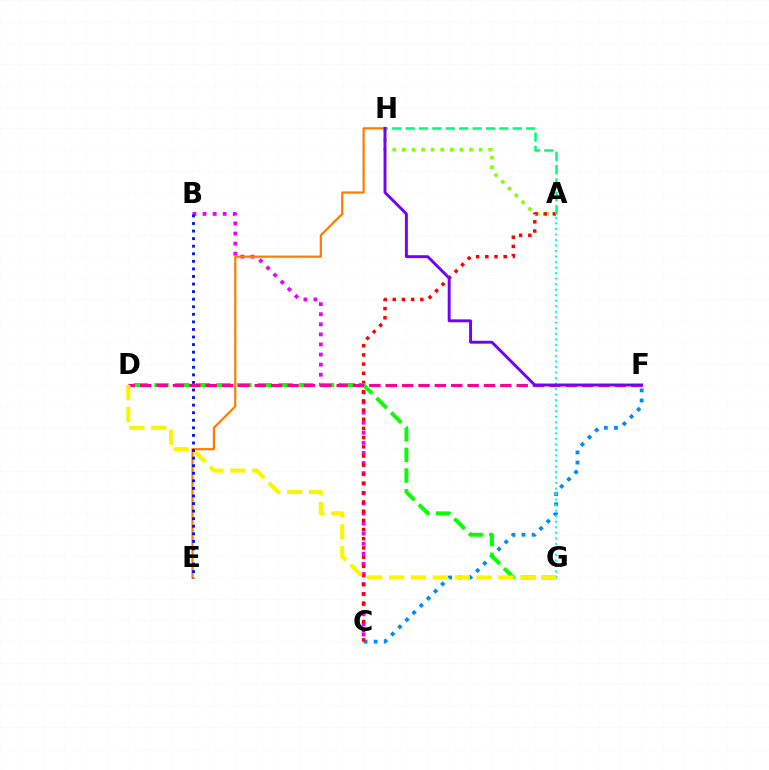{('B', 'C'): [{'color': '#ee00ff', 'line_style': 'dotted', 'thickness': 2.74}], ('A', 'H'): [{'color': '#84ff00', 'line_style': 'dotted', 'thickness': 2.61}, {'color': '#00ff74', 'line_style': 'dashed', 'thickness': 1.82}], ('C', 'F'): [{'color': '#008cff', 'line_style': 'dotted', 'thickness': 2.75}], ('A', 'C'): [{'color': '#ff0000', 'line_style': 'dotted', 'thickness': 2.5}], ('E', 'H'): [{'color': '#ff7c00', 'line_style': 'solid', 'thickness': 1.59}], ('A', 'G'): [{'color': '#00fff6', 'line_style': 'dotted', 'thickness': 1.5}], ('D', 'G'): [{'color': '#08ff00', 'line_style': 'dashed', 'thickness': 2.81}, {'color': '#fcf500', 'line_style': 'dashed', 'thickness': 2.97}], ('D', 'F'): [{'color': '#ff0094', 'line_style': 'dashed', 'thickness': 2.22}], ('F', 'H'): [{'color': '#7200ff', 'line_style': 'solid', 'thickness': 2.09}], ('B', 'E'): [{'color': '#0010ff', 'line_style': 'dotted', 'thickness': 2.06}]}